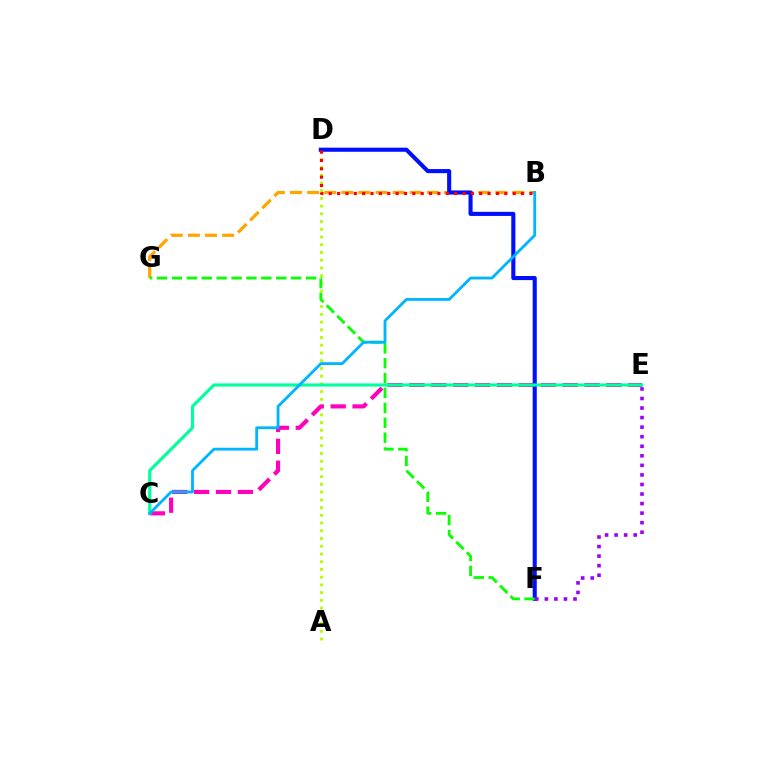{('A', 'D'): [{'color': '#b3ff00', 'line_style': 'dotted', 'thickness': 2.1}], ('C', 'E'): [{'color': '#ff00bd', 'line_style': 'dashed', 'thickness': 2.97}, {'color': '#00ff9d', 'line_style': 'solid', 'thickness': 2.25}], ('B', 'G'): [{'color': '#ffa500', 'line_style': 'dashed', 'thickness': 2.32}], ('D', 'F'): [{'color': '#0010ff', 'line_style': 'solid', 'thickness': 2.95}], ('F', 'G'): [{'color': '#08ff00', 'line_style': 'dashed', 'thickness': 2.02}], ('B', 'D'): [{'color': '#ff0000', 'line_style': 'dotted', 'thickness': 2.27}], ('E', 'F'): [{'color': '#9b00ff', 'line_style': 'dotted', 'thickness': 2.6}], ('B', 'C'): [{'color': '#00b5ff', 'line_style': 'solid', 'thickness': 2.03}]}